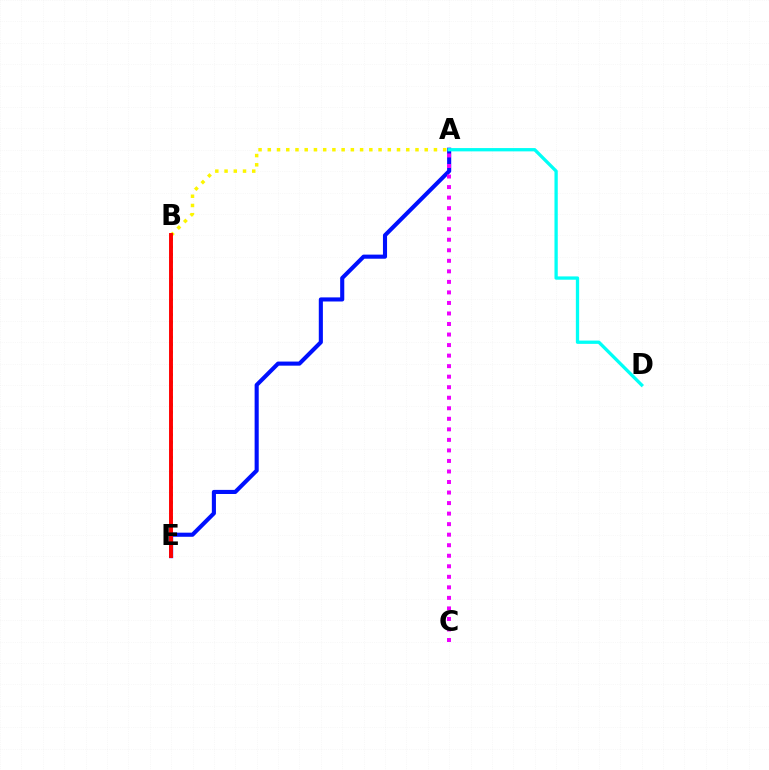{('A', 'E'): [{'color': '#0010ff', 'line_style': 'solid', 'thickness': 2.95}], ('A', 'C'): [{'color': '#ee00ff', 'line_style': 'dotted', 'thickness': 2.86}], ('A', 'B'): [{'color': '#fcf500', 'line_style': 'dotted', 'thickness': 2.51}], ('B', 'E'): [{'color': '#08ff00', 'line_style': 'dotted', 'thickness': 2.04}, {'color': '#ff0000', 'line_style': 'solid', 'thickness': 2.82}], ('A', 'D'): [{'color': '#00fff6', 'line_style': 'solid', 'thickness': 2.37}]}